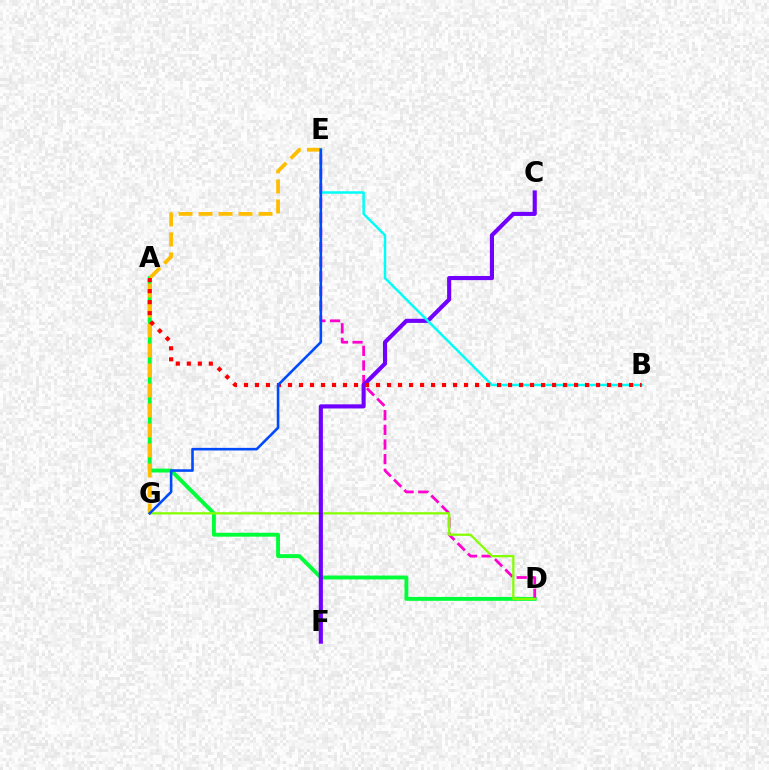{('A', 'D'): [{'color': '#00ff39', 'line_style': 'solid', 'thickness': 2.8}], ('D', 'E'): [{'color': '#ff00cf', 'line_style': 'dashed', 'thickness': 1.99}], ('D', 'G'): [{'color': '#84ff00', 'line_style': 'solid', 'thickness': 1.63}], ('E', 'G'): [{'color': '#ffbd00', 'line_style': 'dashed', 'thickness': 2.72}, {'color': '#004bff', 'line_style': 'solid', 'thickness': 1.87}], ('C', 'F'): [{'color': '#7200ff', 'line_style': 'solid', 'thickness': 2.96}], ('B', 'E'): [{'color': '#00fff6', 'line_style': 'solid', 'thickness': 1.8}], ('A', 'B'): [{'color': '#ff0000', 'line_style': 'dotted', 'thickness': 2.99}]}